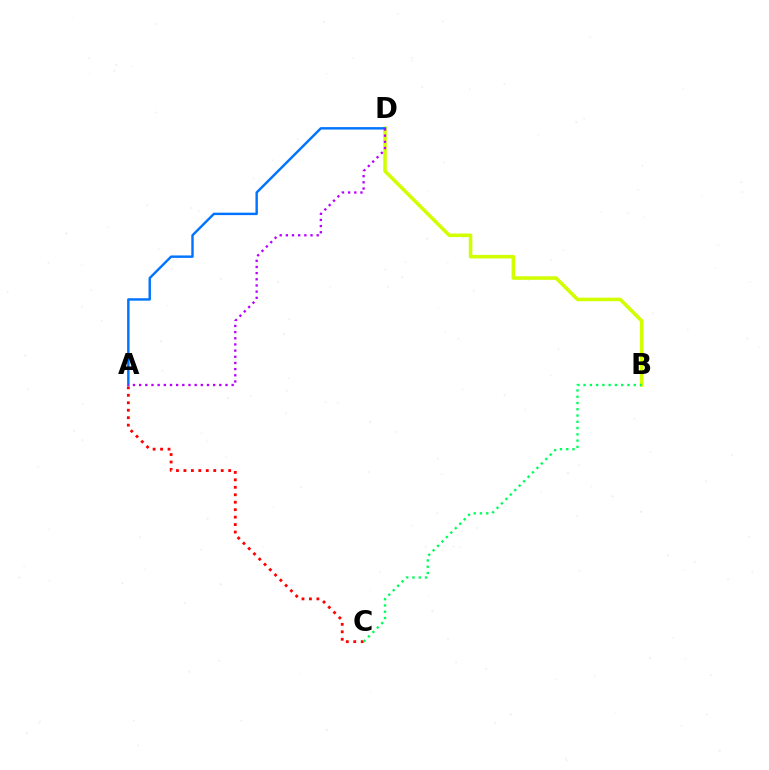{('B', 'D'): [{'color': '#d1ff00', 'line_style': 'solid', 'thickness': 2.56}], ('A', 'C'): [{'color': '#ff0000', 'line_style': 'dotted', 'thickness': 2.03}], ('B', 'C'): [{'color': '#00ff5c', 'line_style': 'dotted', 'thickness': 1.7}], ('A', 'D'): [{'color': '#0074ff', 'line_style': 'solid', 'thickness': 1.75}, {'color': '#b900ff', 'line_style': 'dotted', 'thickness': 1.68}]}